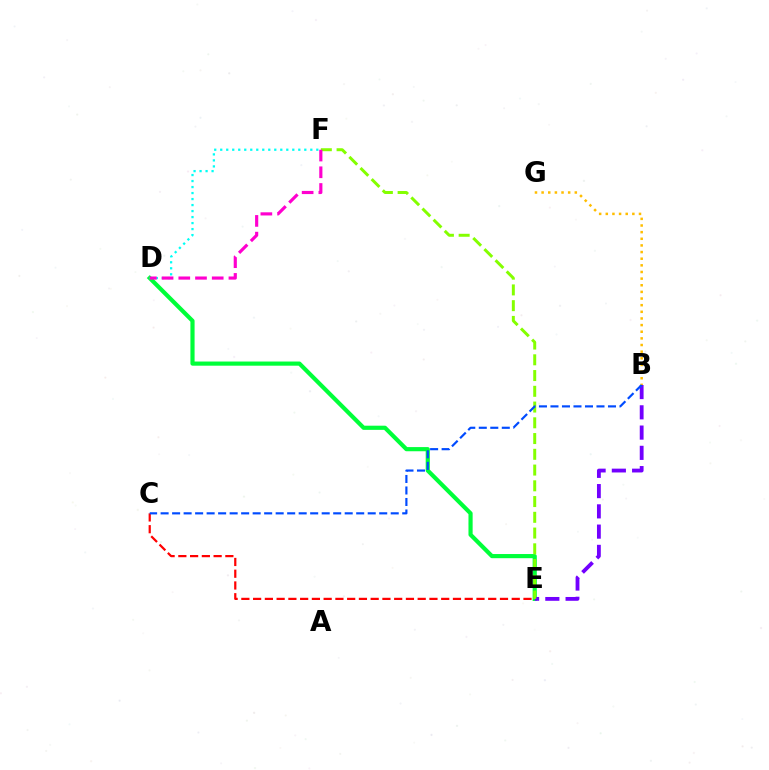{('C', 'E'): [{'color': '#ff0000', 'line_style': 'dashed', 'thickness': 1.6}], ('D', 'E'): [{'color': '#00ff39', 'line_style': 'solid', 'thickness': 3.0}], ('B', 'E'): [{'color': '#7200ff', 'line_style': 'dashed', 'thickness': 2.75}], ('D', 'F'): [{'color': '#00fff6', 'line_style': 'dotted', 'thickness': 1.63}, {'color': '#ff00cf', 'line_style': 'dashed', 'thickness': 2.27}], ('E', 'F'): [{'color': '#84ff00', 'line_style': 'dashed', 'thickness': 2.14}], ('B', 'G'): [{'color': '#ffbd00', 'line_style': 'dotted', 'thickness': 1.8}], ('B', 'C'): [{'color': '#004bff', 'line_style': 'dashed', 'thickness': 1.56}]}